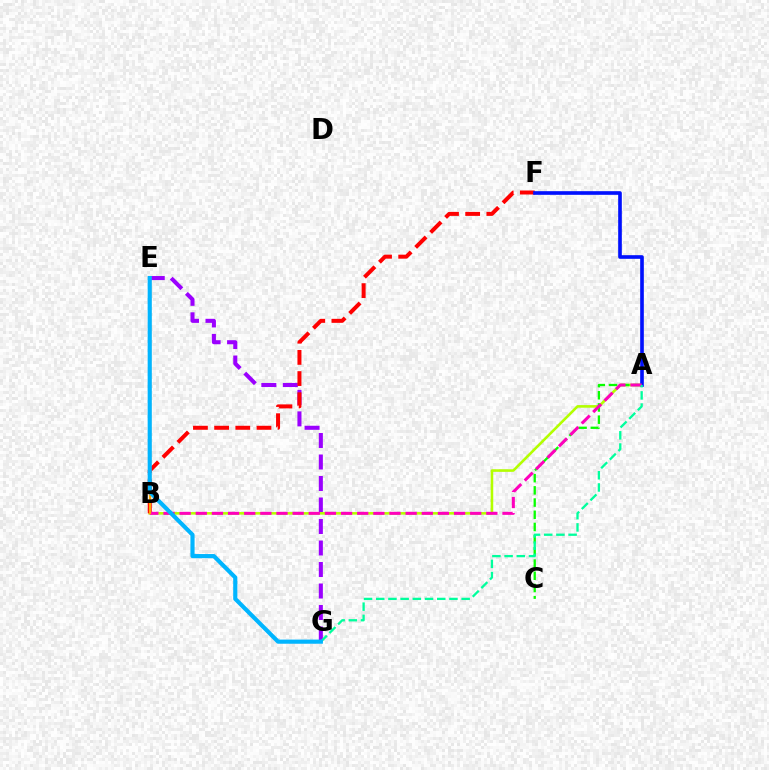{('E', 'G'): [{'color': '#9b00ff', 'line_style': 'dashed', 'thickness': 2.92}, {'color': '#00b5ff', 'line_style': 'solid', 'thickness': 2.99}], ('A', 'B'): [{'color': '#b3ff00', 'line_style': 'solid', 'thickness': 1.87}, {'color': '#ff00bd', 'line_style': 'dashed', 'thickness': 2.19}], ('B', 'F'): [{'color': '#ff0000', 'line_style': 'dashed', 'thickness': 2.88}], ('A', 'F'): [{'color': '#0010ff', 'line_style': 'solid', 'thickness': 2.62}], ('A', 'C'): [{'color': '#08ff00', 'line_style': 'dashed', 'thickness': 1.66}], ('A', 'G'): [{'color': '#00ff9d', 'line_style': 'dashed', 'thickness': 1.66}], ('B', 'E'): [{'color': '#ffa500', 'line_style': 'solid', 'thickness': 1.57}]}